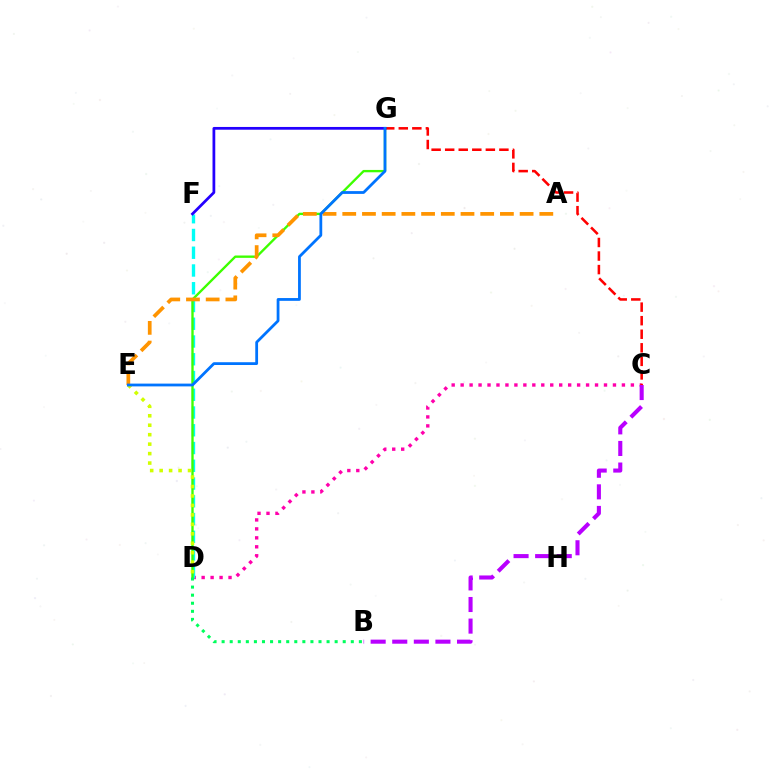{('C', 'D'): [{'color': '#ff00ac', 'line_style': 'dotted', 'thickness': 2.43}], ('D', 'F'): [{'color': '#00fff6', 'line_style': 'dashed', 'thickness': 2.41}], ('D', 'G'): [{'color': '#3dff00', 'line_style': 'solid', 'thickness': 1.69}], ('A', 'E'): [{'color': '#ff9400', 'line_style': 'dashed', 'thickness': 2.68}], ('B', 'D'): [{'color': '#00ff5c', 'line_style': 'dotted', 'thickness': 2.19}], ('C', 'G'): [{'color': '#ff0000', 'line_style': 'dashed', 'thickness': 1.84}], ('D', 'E'): [{'color': '#d1ff00', 'line_style': 'dotted', 'thickness': 2.57}], ('F', 'G'): [{'color': '#2500ff', 'line_style': 'solid', 'thickness': 1.98}], ('B', 'C'): [{'color': '#b900ff', 'line_style': 'dashed', 'thickness': 2.93}], ('E', 'G'): [{'color': '#0074ff', 'line_style': 'solid', 'thickness': 2.01}]}